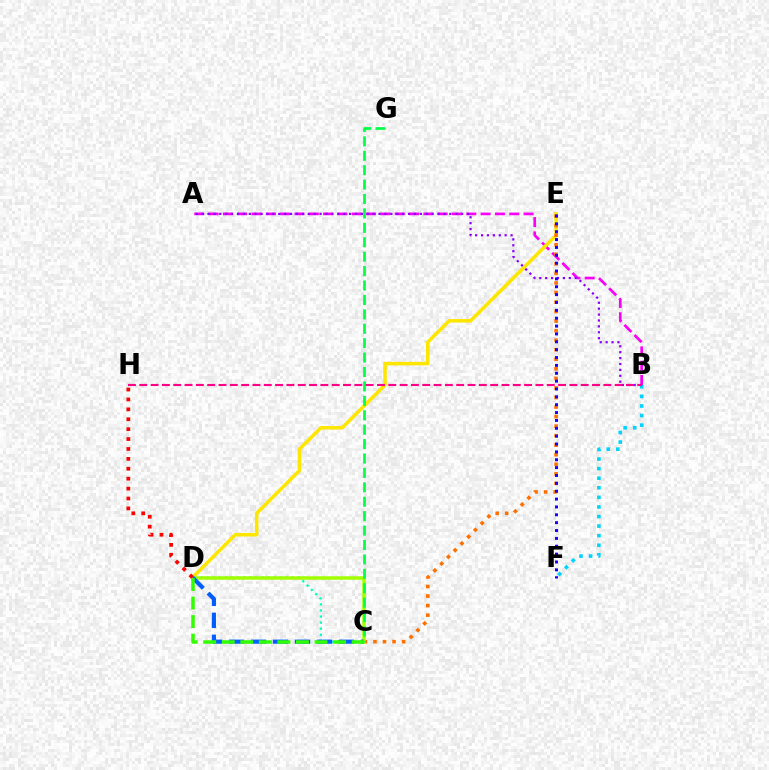{('B', 'F'): [{'color': '#00d3ff', 'line_style': 'dotted', 'thickness': 2.6}], ('A', 'B'): [{'color': '#fa00f9', 'line_style': 'dashed', 'thickness': 1.95}, {'color': '#8a00ff', 'line_style': 'dotted', 'thickness': 1.6}], ('D', 'E'): [{'color': '#ffe600', 'line_style': 'solid', 'thickness': 2.55}], ('C', 'D'): [{'color': '#00ffbb', 'line_style': 'dotted', 'thickness': 1.65}, {'color': '#a2ff00', 'line_style': 'solid', 'thickness': 2.53}, {'color': '#005dff', 'line_style': 'dashed', 'thickness': 2.99}, {'color': '#31ff00', 'line_style': 'dashed', 'thickness': 2.52}], ('C', 'E'): [{'color': '#ff7000', 'line_style': 'dotted', 'thickness': 2.59}], ('C', 'G'): [{'color': '#00ff45', 'line_style': 'dashed', 'thickness': 1.96}], ('E', 'F'): [{'color': '#1900ff', 'line_style': 'dotted', 'thickness': 2.14}], ('D', 'H'): [{'color': '#ff0000', 'line_style': 'dotted', 'thickness': 2.69}], ('B', 'H'): [{'color': '#ff0088', 'line_style': 'dashed', 'thickness': 1.54}]}